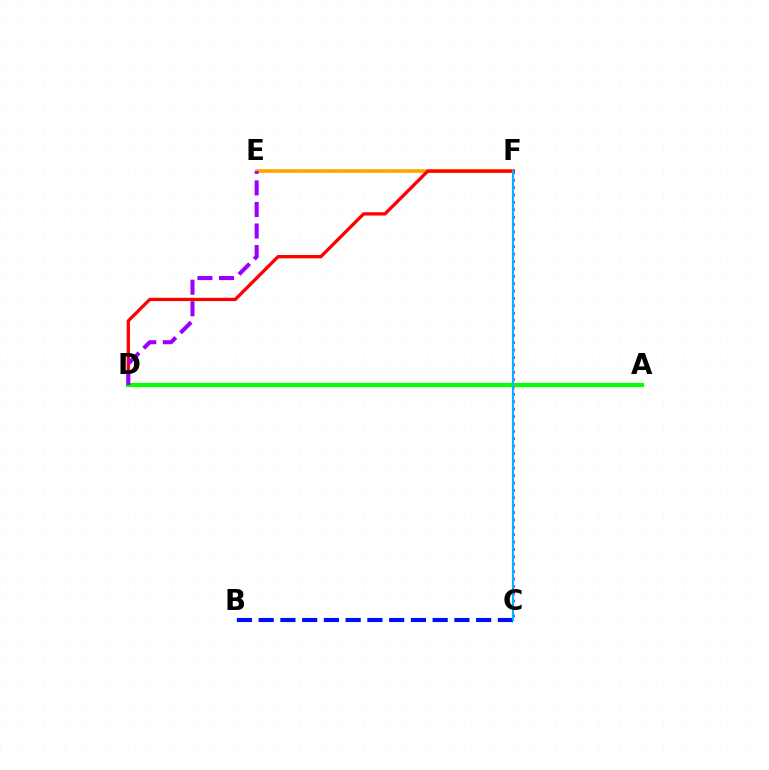{('E', 'F'): [{'color': '#ffa500', 'line_style': 'solid', 'thickness': 2.64}], ('A', 'D'): [{'color': '#b3ff00', 'line_style': 'dashed', 'thickness': 1.92}, {'color': '#00ff9d', 'line_style': 'solid', 'thickness': 1.8}, {'color': '#08ff00', 'line_style': 'solid', 'thickness': 2.98}], ('D', 'F'): [{'color': '#ff0000', 'line_style': 'solid', 'thickness': 2.38}], ('C', 'F'): [{'color': '#ff00bd', 'line_style': 'dotted', 'thickness': 2.01}, {'color': '#00b5ff', 'line_style': 'solid', 'thickness': 1.56}], ('B', 'C'): [{'color': '#0010ff', 'line_style': 'dashed', 'thickness': 2.95}], ('D', 'E'): [{'color': '#9b00ff', 'line_style': 'dashed', 'thickness': 2.93}]}